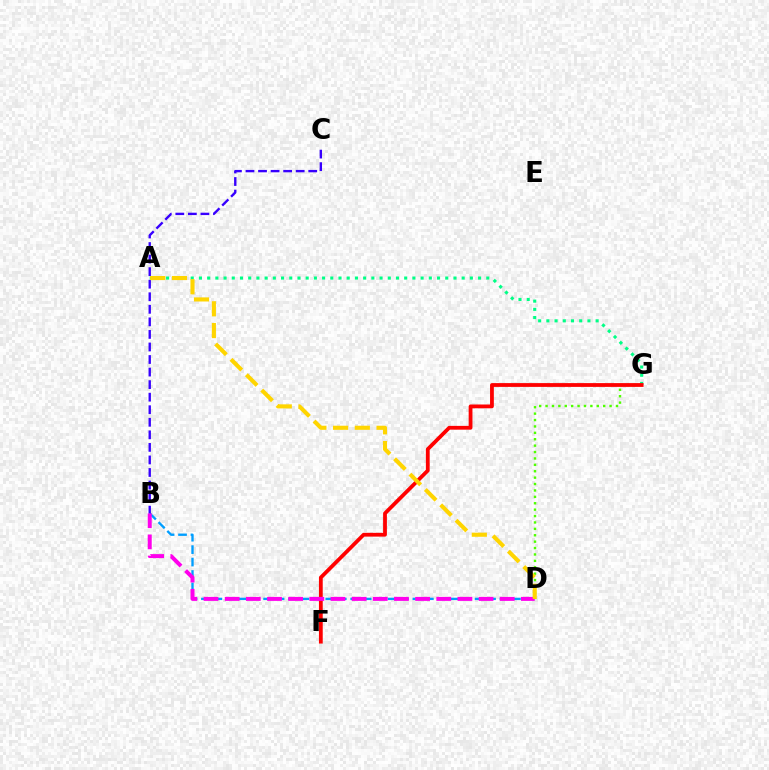{('B', 'D'): [{'color': '#009eff', 'line_style': 'dashed', 'thickness': 1.69}, {'color': '#ff00ed', 'line_style': 'dashed', 'thickness': 2.87}], ('D', 'G'): [{'color': '#4fff00', 'line_style': 'dotted', 'thickness': 1.74}], ('A', 'G'): [{'color': '#00ff86', 'line_style': 'dotted', 'thickness': 2.23}], ('F', 'G'): [{'color': '#ff0000', 'line_style': 'solid', 'thickness': 2.73}], ('B', 'C'): [{'color': '#3700ff', 'line_style': 'dashed', 'thickness': 1.71}], ('A', 'D'): [{'color': '#ffd500', 'line_style': 'dashed', 'thickness': 2.95}]}